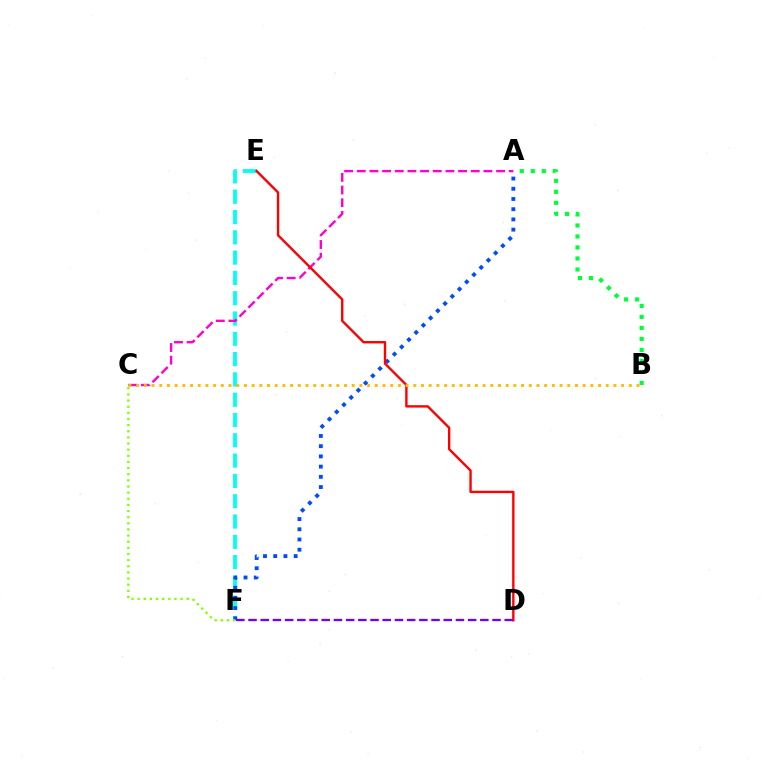{('E', 'F'): [{'color': '#00fff6', 'line_style': 'dashed', 'thickness': 2.76}], ('A', 'C'): [{'color': '#ff00cf', 'line_style': 'dashed', 'thickness': 1.72}], ('A', 'F'): [{'color': '#004bff', 'line_style': 'dotted', 'thickness': 2.78}], ('A', 'B'): [{'color': '#00ff39', 'line_style': 'dotted', 'thickness': 2.99}], ('D', 'E'): [{'color': '#ff0000', 'line_style': 'solid', 'thickness': 1.71}], ('B', 'C'): [{'color': '#ffbd00', 'line_style': 'dotted', 'thickness': 2.09}], ('C', 'F'): [{'color': '#84ff00', 'line_style': 'dotted', 'thickness': 1.67}], ('D', 'F'): [{'color': '#7200ff', 'line_style': 'dashed', 'thickness': 1.66}]}